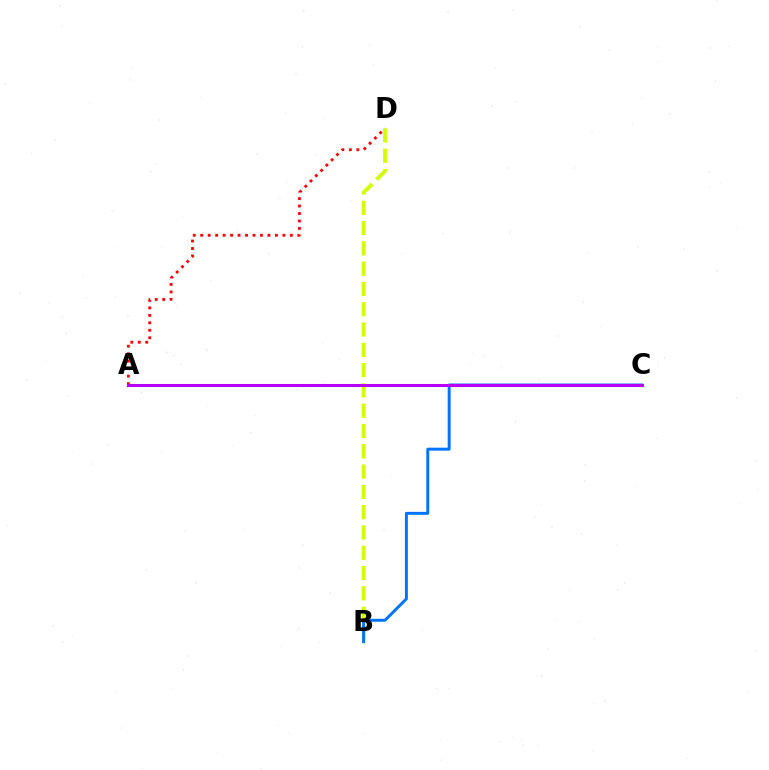{('A', 'D'): [{'color': '#ff0000', 'line_style': 'dotted', 'thickness': 2.03}], ('B', 'D'): [{'color': '#d1ff00', 'line_style': 'dashed', 'thickness': 2.76}], ('A', 'C'): [{'color': '#00ff5c', 'line_style': 'dashed', 'thickness': 2.03}, {'color': '#b900ff', 'line_style': 'solid', 'thickness': 2.2}], ('B', 'C'): [{'color': '#0074ff', 'line_style': 'solid', 'thickness': 2.12}]}